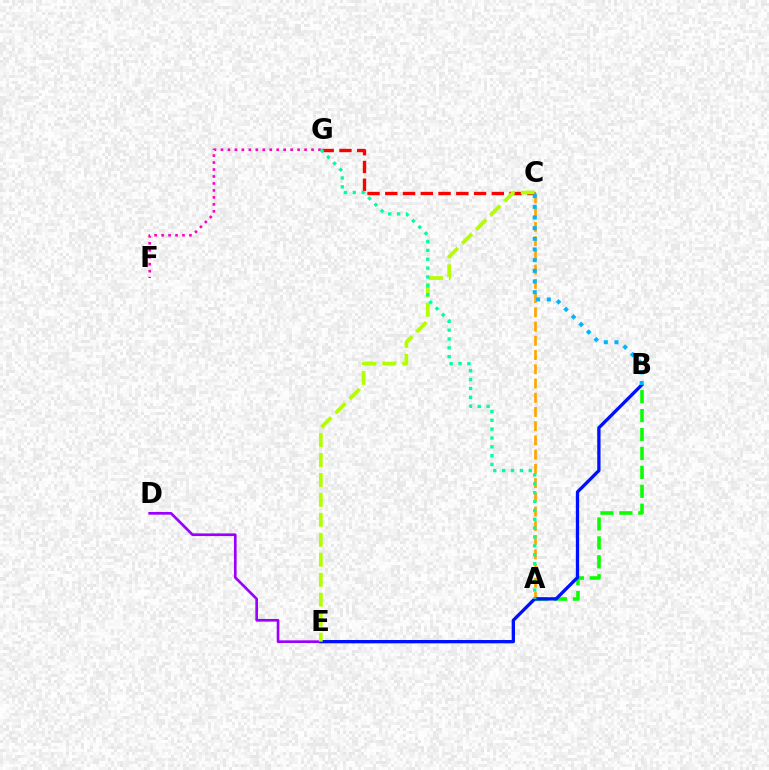{('A', 'C'): [{'color': '#ffa500', 'line_style': 'dashed', 'thickness': 1.93}], ('A', 'B'): [{'color': '#08ff00', 'line_style': 'dashed', 'thickness': 2.57}], ('C', 'G'): [{'color': '#ff0000', 'line_style': 'dashed', 'thickness': 2.41}], ('F', 'G'): [{'color': '#ff00bd', 'line_style': 'dotted', 'thickness': 1.89}], ('D', 'E'): [{'color': '#9b00ff', 'line_style': 'solid', 'thickness': 1.92}], ('B', 'E'): [{'color': '#0010ff', 'line_style': 'solid', 'thickness': 2.38}], ('C', 'E'): [{'color': '#b3ff00', 'line_style': 'dashed', 'thickness': 2.71}], ('B', 'C'): [{'color': '#00b5ff', 'line_style': 'dotted', 'thickness': 2.9}], ('A', 'G'): [{'color': '#00ff9d', 'line_style': 'dotted', 'thickness': 2.41}]}